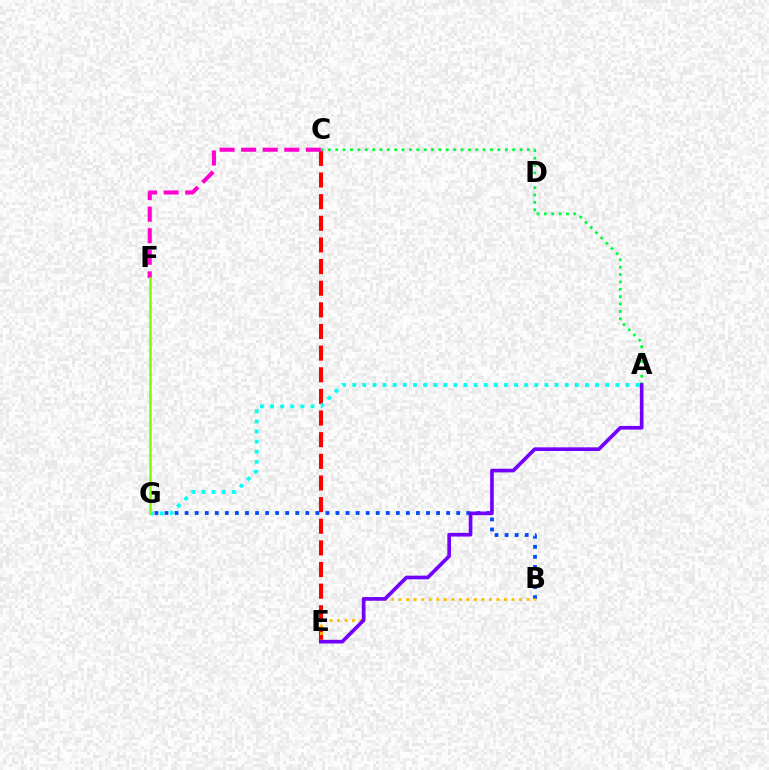{('C', 'E'): [{'color': '#ff0000', 'line_style': 'dashed', 'thickness': 2.94}], ('A', 'C'): [{'color': '#00ff39', 'line_style': 'dotted', 'thickness': 2.0}], ('B', 'G'): [{'color': '#004bff', 'line_style': 'dotted', 'thickness': 2.73}], ('B', 'E'): [{'color': '#ffbd00', 'line_style': 'dotted', 'thickness': 2.04}], ('C', 'F'): [{'color': '#ff00cf', 'line_style': 'dashed', 'thickness': 2.93}], ('A', 'G'): [{'color': '#00fff6', 'line_style': 'dotted', 'thickness': 2.75}], ('F', 'G'): [{'color': '#84ff00', 'line_style': 'solid', 'thickness': 1.9}], ('A', 'E'): [{'color': '#7200ff', 'line_style': 'solid', 'thickness': 2.64}]}